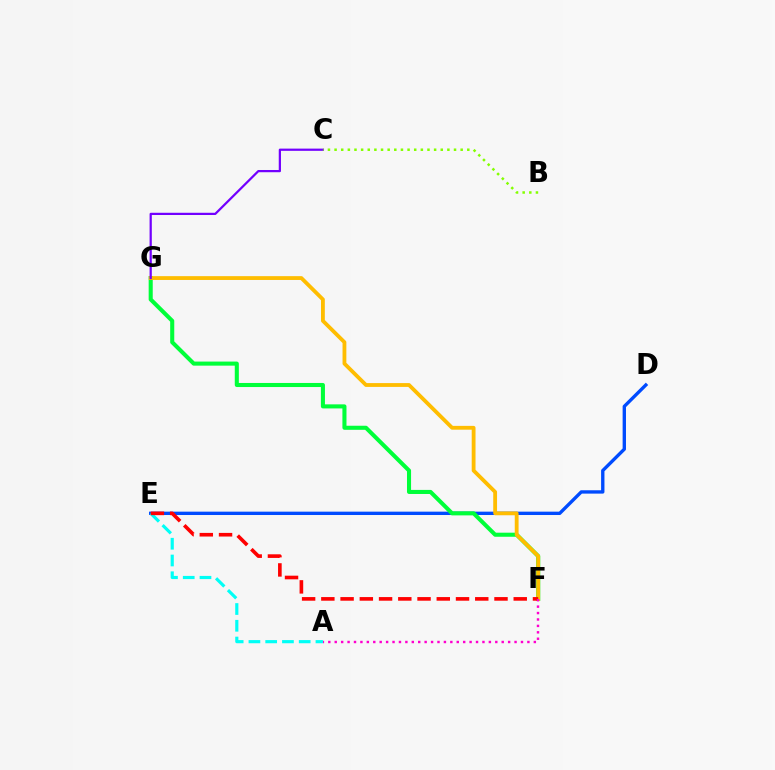{('D', 'E'): [{'color': '#004bff', 'line_style': 'solid', 'thickness': 2.42}], ('F', 'G'): [{'color': '#00ff39', 'line_style': 'solid', 'thickness': 2.93}, {'color': '#ffbd00', 'line_style': 'solid', 'thickness': 2.75}], ('A', 'E'): [{'color': '#00fff6', 'line_style': 'dashed', 'thickness': 2.28}], ('E', 'F'): [{'color': '#ff0000', 'line_style': 'dashed', 'thickness': 2.61}], ('A', 'F'): [{'color': '#ff00cf', 'line_style': 'dotted', 'thickness': 1.74}], ('C', 'G'): [{'color': '#7200ff', 'line_style': 'solid', 'thickness': 1.61}], ('B', 'C'): [{'color': '#84ff00', 'line_style': 'dotted', 'thickness': 1.8}]}